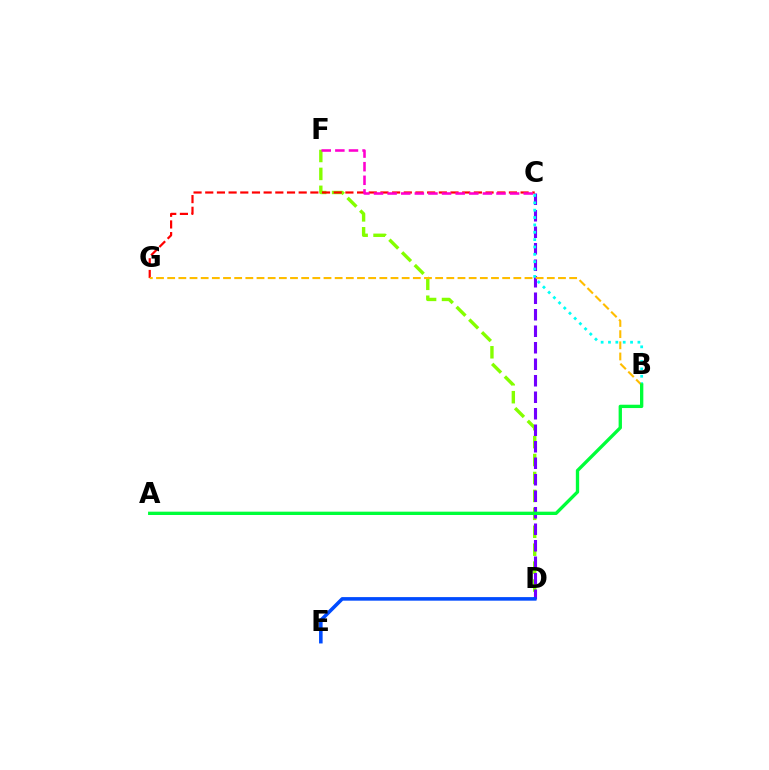{('D', 'F'): [{'color': '#84ff00', 'line_style': 'dashed', 'thickness': 2.44}], ('C', 'D'): [{'color': '#7200ff', 'line_style': 'dashed', 'thickness': 2.24}], ('C', 'G'): [{'color': '#ff0000', 'line_style': 'dashed', 'thickness': 1.59}], ('B', 'C'): [{'color': '#00fff6', 'line_style': 'dotted', 'thickness': 2.0}], ('B', 'G'): [{'color': '#ffbd00', 'line_style': 'dashed', 'thickness': 1.52}], ('A', 'B'): [{'color': '#00ff39', 'line_style': 'solid', 'thickness': 2.39}], ('C', 'F'): [{'color': '#ff00cf', 'line_style': 'dashed', 'thickness': 1.85}], ('D', 'E'): [{'color': '#004bff', 'line_style': 'solid', 'thickness': 2.57}]}